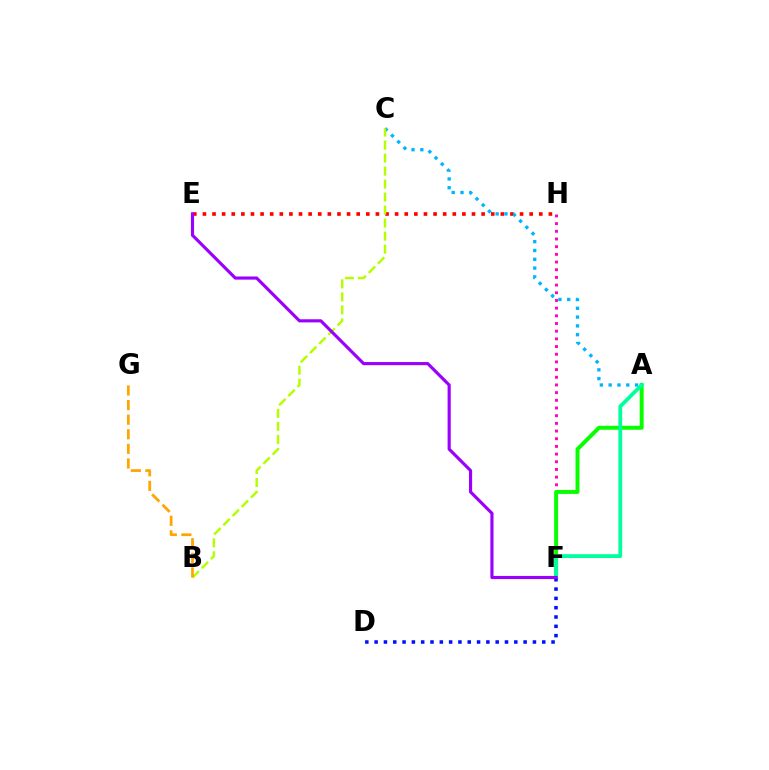{('E', 'H'): [{'color': '#ff0000', 'line_style': 'dotted', 'thickness': 2.61}], ('F', 'H'): [{'color': '#ff00bd', 'line_style': 'dotted', 'thickness': 2.09}], ('A', 'C'): [{'color': '#00b5ff', 'line_style': 'dotted', 'thickness': 2.39}], ('B', 'C'): [{'color': '#b3ff00', 'line_style': 'dashed', 'thickness': 1.77}], ('A', 'F'): [{'color': '#08ff00', 'line_style': 'solid', 'thickness': 2.85}, {'color': '#00ff9d', 'line_style': 'solid', 'thickness': 2.75}], ('B', 'G'): [{'color': '#ffa500', 'line_style': 'dashed', 'thickness': 1.98}], ('D', 'F'): [{'color': '#0010ff', 'line_style': 'dotted', 'thickness': 2.53}], ('E', 'F'): [{'color': '#9b00ff', 'line_style': 'solid', 'thickness': 2.26}]}